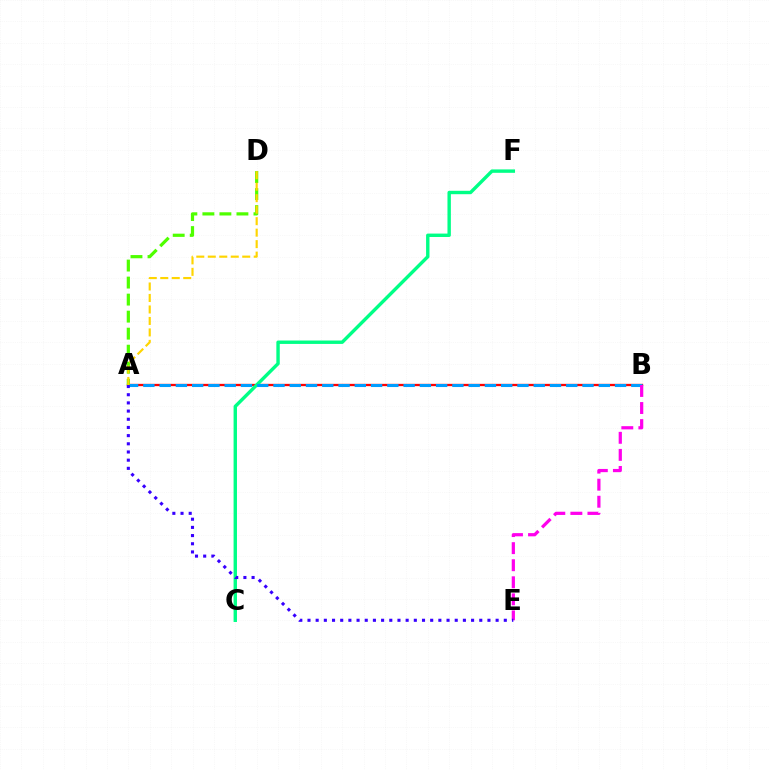{('A', 'B'): [{'color': '#ff0000', 'line_style': 'solid', 'thickness': 1.66}, {'color': '#009eff', 'line_style': 'dashed', 'thickness': 2.21}], ('C', 'F'): [{'color': '#00ff86', 'line_style': 'solid', 'thickness': 2.45}], ('A', 'D'): [{'color': '#4fff00', 'line_style': 'dashed', 'thickness': 2.31}, {'color': '#ffd500', 'line_style': 'dashed', 'thickness': 1.56}], ('B', 'E'): [{'color': '#ff00ed', 'line_style': 'dashed', 'thickness': 2.32}], ('A', 'E'): [{'color': '#3700ff', 'line_style': 'dotted', 'thickness': 2.22}]}